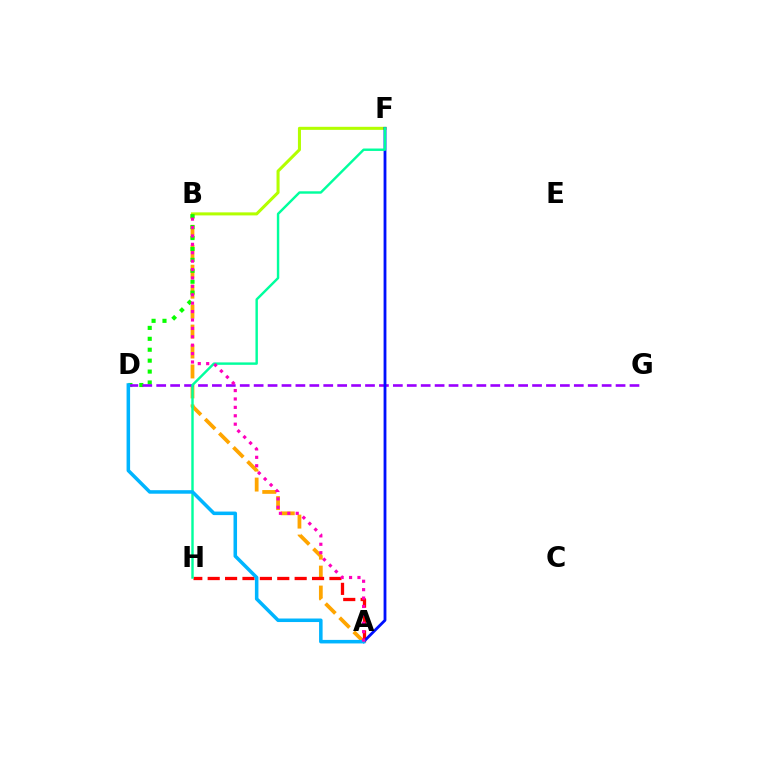{('B', 'F'): [{'color': '#b3ff00', 'line_style': 'solid', 'thickness': 2.19}], ('A', 'B'): [{'color': '#ffa500', 'line_style': 'dashed', 'thickness': 2.71}, {'color': '#ff00bd', 'line_style': 'dotted', 'thickness': 2.28}], ('B', 'D'): [{'color': '#08ff00', 'line_style': 'dotted', 'thickness': 2.97}], ('D', 'G'): [{'color': '#9b00ff', 'line_style': 'dashed', 'thickness': 1.89}], ('A', 'H'): [{'color': '#ff0000', 'line_style': 'dashed', 'thickness': 2.36}], ('A', 'F'): [{'color': '#0010ff', 'line_style': 'solid', 'thickness': 2.03}], ('F', 'H'): [{'color': '#00ff9d', 'line_style': 'solid', 'thickness': 1.75}], ('A', 'D'): [{'color': '#00b5ff', 'line_style': 'solid', 'thickness': 2.54}]}